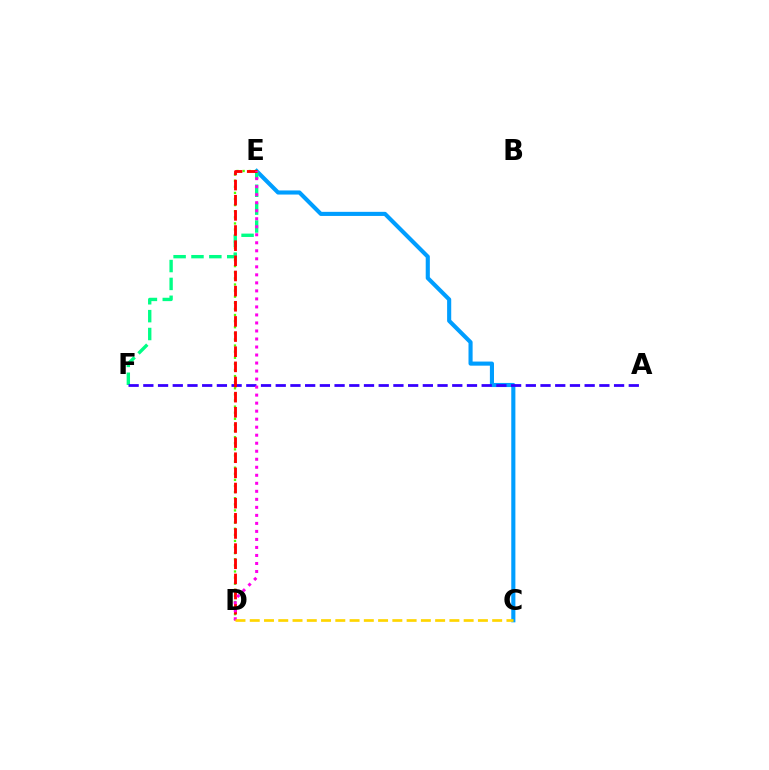{('C', 'E'): [{'color': '#009eff', 'line_style': 'solid', 'thickness': 2.96}], ('D', 'E'): [{'color': '#4fff00', 'line_style': 'dotted', 'thickness': 1.66}, {'color': '#ff0000', 'line_style': 'dashed', 'thickness': 2.06}, {'color': '#ff00ed', 'line_style': 'dotted', 'thickness': 2.18}], ('E', 'F'): [{'color': '#00ff86', 'line_style': 'dashed', 'thickness': 2.43}], ('A', 'F'): [{'color': '#3700ff', 'line_style': 'dashed', 'thickness': 2.0}], ('C', 'D'): [{'color': '#ffd500', 'line_style': 'dashed', 'thickness': 1.94}]}